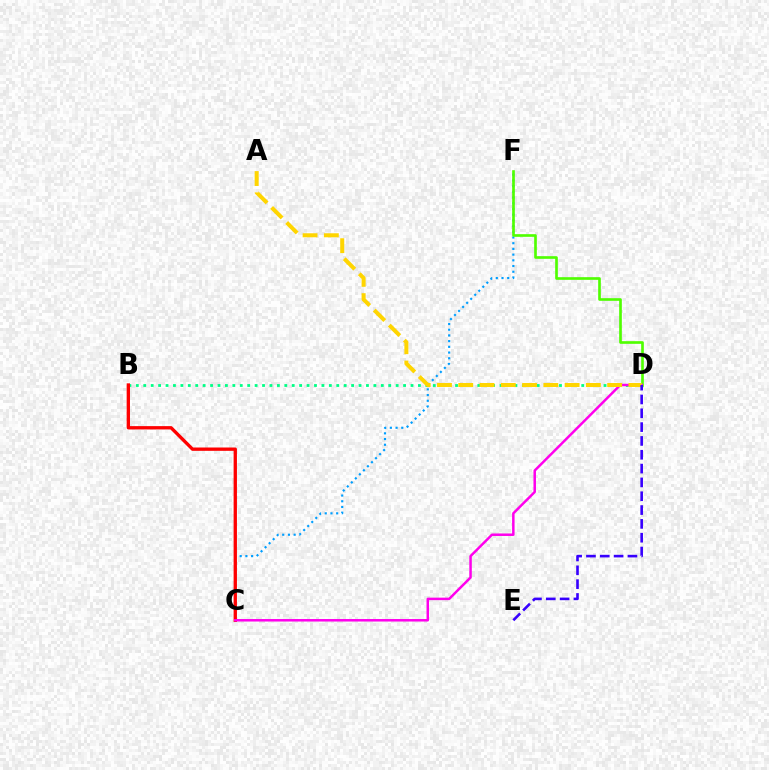{('B', 'D'): [{'color': '#00ff86', 'line_style': 'dotted', 'thickness': 2.02}], ('C', 'F'): [{'color': '#009eff', 'line_style': 'dotted', 'thickness': 1.55}], ('B', 'C'): [{'color': '#ff0000', 'line_style': 'solid', 'thickness': 2.39}], ('D', 'F'): [{'color': '#4fff00', 'line_style': 'solid', 'thickness': 1.91}], ('C', 'D'): [{'color': '#ff00ed', 'line_style': 'solid', 'thickness': 1.8}], ('A', 'D'): [{'color': '#ffd500', 'line_style': 'dashed', 'thickness': 2.89}], ('D', 'E'): [{'color': '#3700ff', 'line_style': 'dashed', 'thickness': 1.88}]}